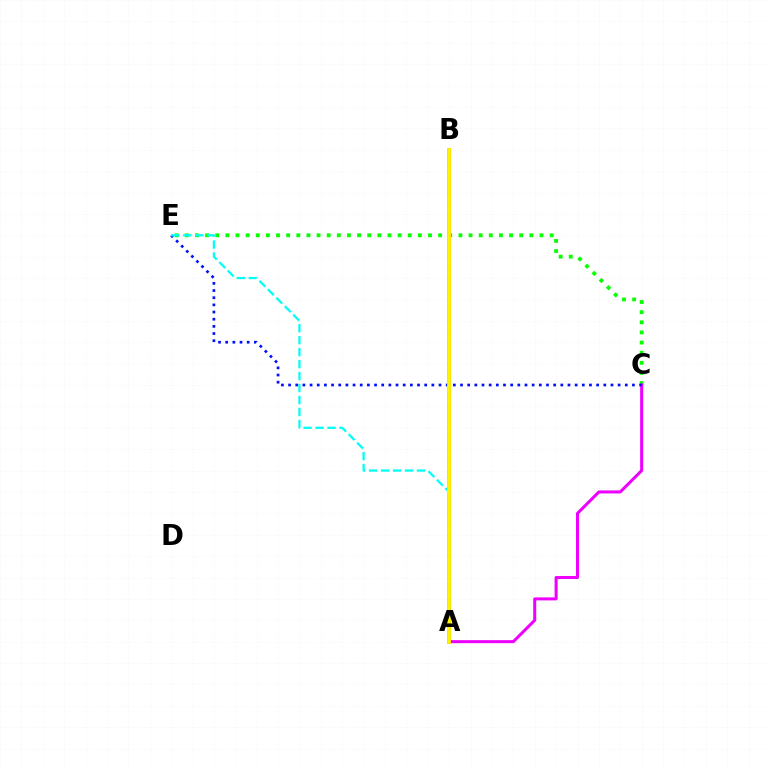{('C', 'E'): [{'color': '#08ff00', 'line_style': 'dotted', 'thickness': 2.75}, {'color': '#0010ff', 'line_style': 'dotted', 'thickness': 1.95}], ('A', 'C'): [{'color': '#ee00ff', 'line_style': 'solid', 'thickness': 2.18}], ('A', 'B'): [{'color': '#ff0000', 'line_style': 'solid', 'thickness': 2.55}, {'color': '#fcf500', 'line_style': 'solid', 'thickness': 2.74}], ('A', 'E'): [{'color': '#00fff6', 'line_style': 'dashed', 'thickness': 1.63}]}